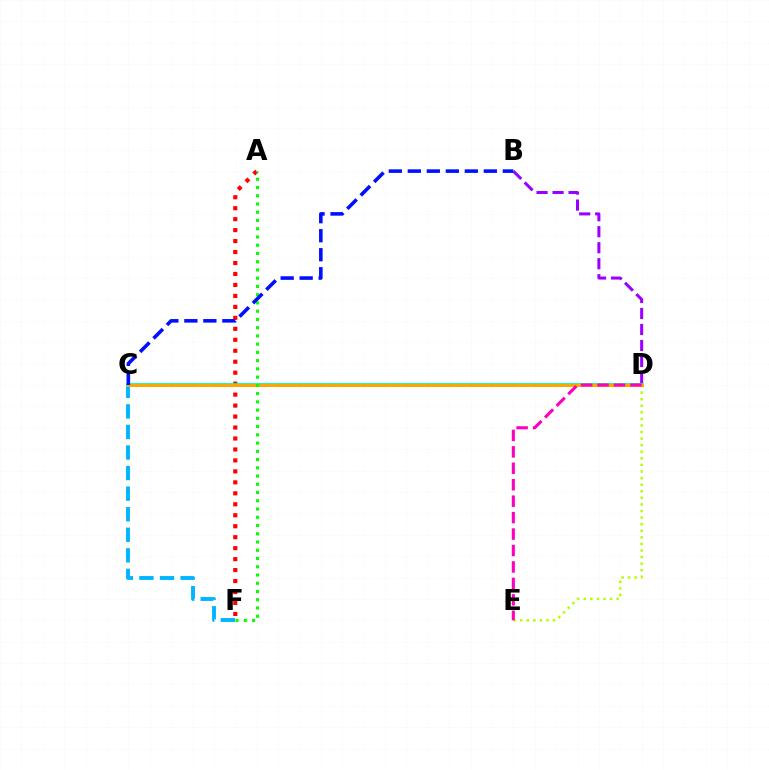{('C', 'F'): [{'color': '#00b5ff', 'line_style': 'dashed', 'thickness': 2.79}], ('A', 'F'): [{'color': '#ff0000', 'line_style': 'dotted', 'thickness': 2.98}, {'color': '#08ff00', 'line_style': 'dotted', 'thickness': 2.24}], ('D', 'E'): [{'color': '#b3ff00', 'line_style': 'dotted', 'thickness': 1.79}, {'color': '#ff00bd', 'line_style': 'dashed', 'thickness': 2.23}], ('C', 'D'): [{'color': '#00ff9d', 'line_style': 'solid', 'thickness': 2.73}, {'color': '#ffa500', 'line_style': 'solid', 'thickness': 2.1}], ('B', 'D'): [{'color': '#9b00ff', 'line_style': 'dashed', 'thickness': 2.17}], ('B', 'C'): [{'color': '#0010ff', 'line_style': 'dashed', 'thickness': 2.58}]}